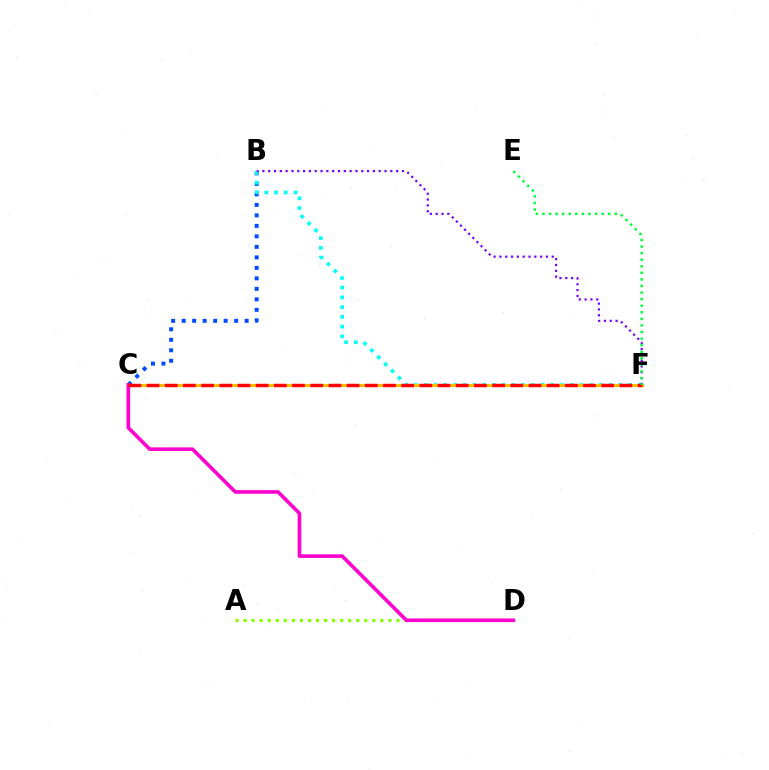{('B', 'C'): [{'color': '#004bff', 'line_style': 'dotted', 'thickness': 2.85}], ('B', 'F'): [{'color': '#00fff6', 'line_style': 'dotted', 'thickness': 2.64}, {'color': '#7200ff', 'line_style': 'dotted', 'thickness': 1.58}], ('C', 'F'): [{'color': '#ffbd00', 'line_style': 'solid', 'thickness': 2.21}, {'color': '#ff0000', 'line_style': 'dashed', 'thickness': 2.47}], ('A', 'D'): [{'color': '#84ff00', 'line_style': 'dotted', 'thickness': 2.19}], ('C', 'D'): [{'color': '#ff00cf', 'line_style': 'solid', 'thickness': 2.6}], ('E', 'F'): [{'color': '#00ff39', 'line_style': 'dotted', 'thickness': 1.79}]}